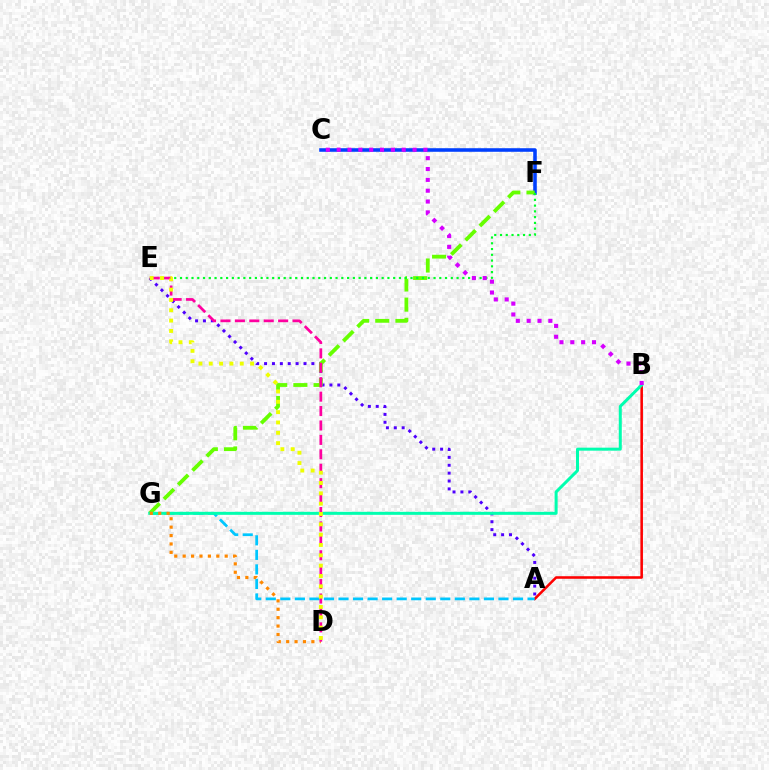{('A', 'B'): [{'color': '#ff0000', 'line_style': 'solid', 'thickness': 1.84}], ('C', 'F'): [{'color': '#003fff', 'line_style': 'solid', 'thickness': 2.56}], ('A', 'G'): [{'color': '#00c7ff', 'line_style': 'dashed', 'thickness': 1.98}], ('A', 'E'): [{'color': '#4f00ff', 'line_style': 'dotted', 'thickness': 2.14}], ('F', 'G'): [{'color': '#66ff00', 'line_style': 'dashed', 'thickness': 2.74}], ('B', 'G'): [{'color': '#00ffaf', 'line_style': 'solid', 'thickness': 2.16}], ('D', 'G'): [{'color': '#ff8800', 'line_style': 'dotted', 'thickness': 2.28}], ('E', 'F'): [{'color': '#00ff27', 'line_style': 'dotted', 'thickness': 1.57}], ('B', 'C'): [{'color': '#d600ff', 'line_style': 'dotted', 'thickness': 2.95}], ('D', 'E'): [{'color': '#ff00a0', 'line_style': 'dashed', 'thickness': 1.96}, {'color': '#eeff00', 'line_style': 'dotted', 'thickness': 2.81}]}